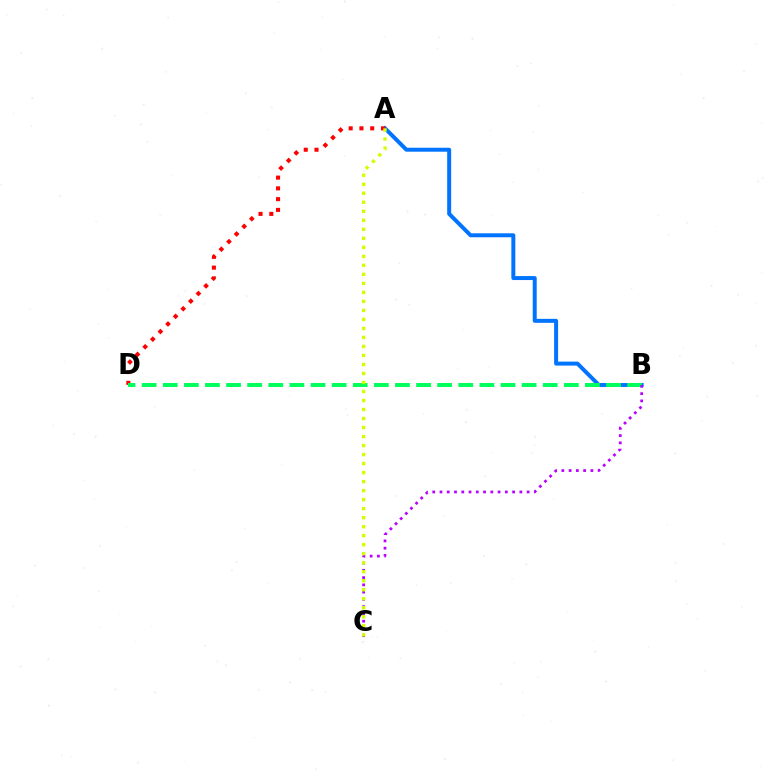{('A', 'B'): [{'color': '#0074ff', 'line_style': 'solid', 'thickness': 2.86}], ('A', 'D'): [{'color': '#ff0000', 'line_style': 'dotted', 'thickness': 2.92}], ('B', 'D'): [{'color': '#00ff5c', 'line_style': 'dashed', 'thickness': 2.87}], ('B', 'C'): [{'color': '#b900ff', 'line_style': 'dotted', 'thickness': 1.97}], ('A', 'C'): [{'color': '#d1ff00', 'line_style': 'dotted', 'thickness': 2.45}]}